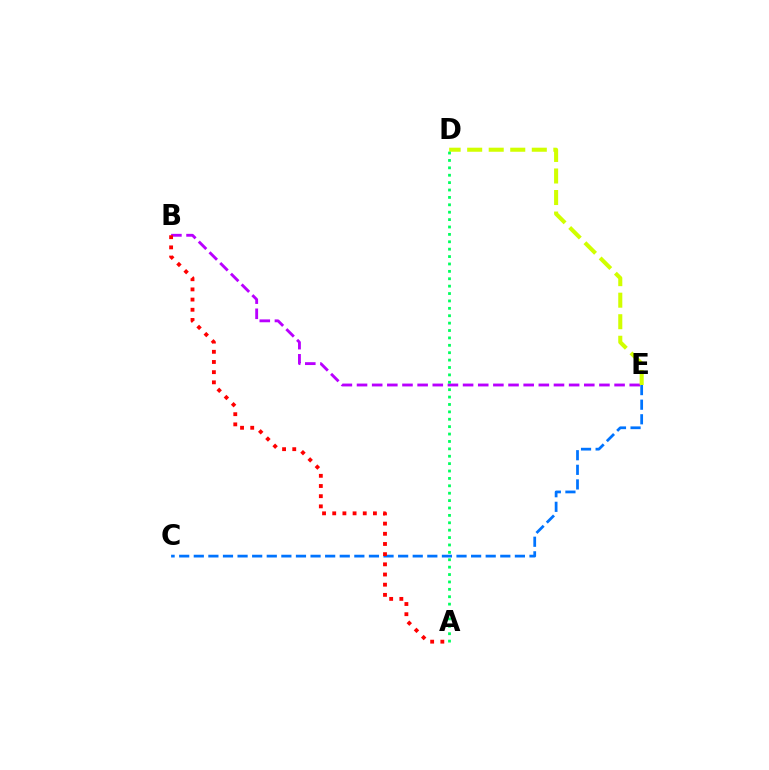{('B', 'E'): [{'color': '#b900ff', 'line_style': 'dashed', 'thickness': 2.06}], ('D', 'E'): [{'color': '#d1ff00', 'line_style': 'dashed', 'thickness': 2.93}], ('C', 'E'): [{'color': '#0074ff', 'line_style': 'dashed', 'thickness': 1.98}], ('A', 'D'): [{'color': '#00ff5c', 'line_style': 'dotted', 'thickness': 2.01}], ('A', 'B'): [{'color': '#ff0000', 'line_style': 'dotted', 'thickness': 2.77}]}